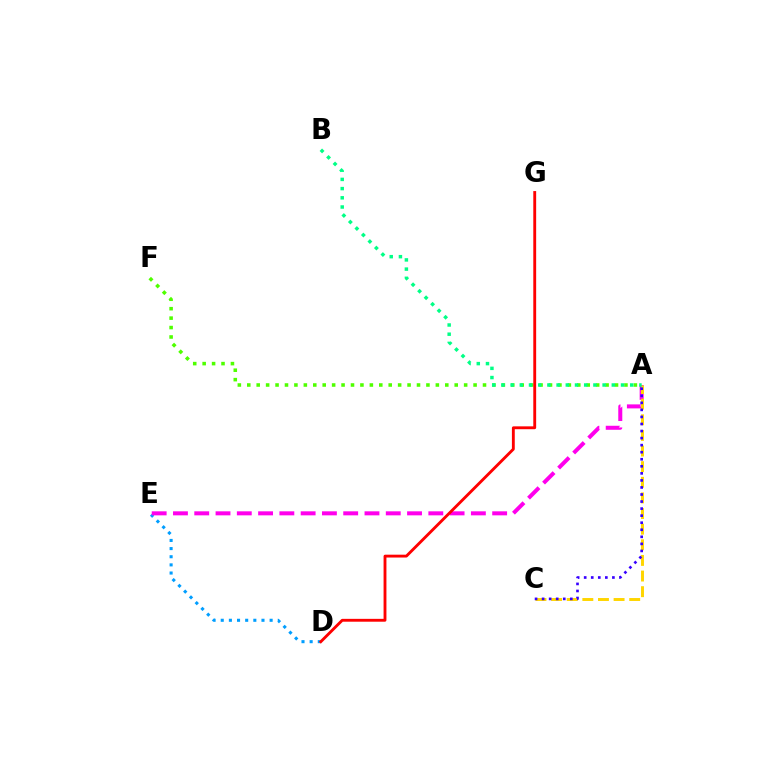{('D', 'E'): [{'color': '#009eff', 'line_style': 'dotted', 'thickness': 2.21}], ('A', 'E'): [{'color': '#ff00ed', 'line_style': 'dashed', 'thickness': 2.89}], ('A', 'C'): [{'color': '#ffd500', 'line_style': 'dashed', 'thickness': 2.12}, {'color': '#3700ff', 'line_style': 'dotted', 'thickness': 1.92}], ('A', 'F'): [{'color': '#4fff00', 'line_style': 'dotted', 'thickness': 2.56}], ('A', 'B'): [{'color': '#00ff86', 'line_style': 'dotted', 'thickness': 2.5}], ('D', 'G'): [{'color': '#ff0000', 'line_style': 'solid', 'thickness': 2.06}]}